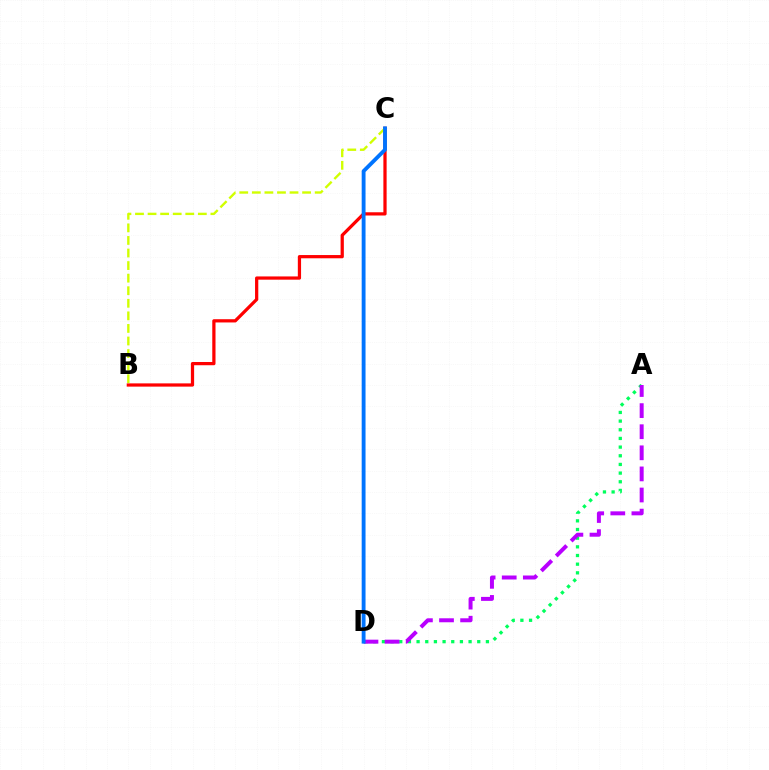{('B', 'C'): [{'color': '#ff0000', 'line_style': 'solid', 'thickness': 2.33}, {'color': '#d1ff00', 'line_style': 'dashed', 'thickness': 1.71}], ('A', 'D'): [{'color': '#00ff5c', 'line_style': 'dotted', 'thickness': 2.35}, {'color': '#b900ff', 'line_style': 'dashed', 'thickness': 2.87}], ('C', 'D'): [{'color': '#0074ff', 'line_style': 'solid', 'thickness': 2.77}]}